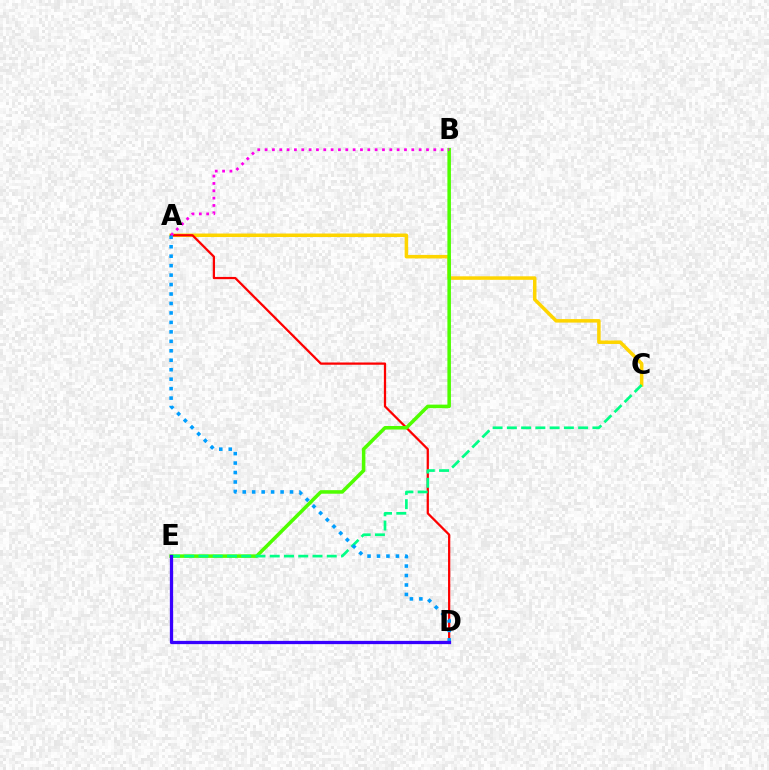{('A', 'C'): [{'color': '#ffd500', 'line_style': 'solid', 'thickness': 2.52}], ('A', 'D'): [{'color': '#ff0000', 'line_style': 'solid', 'thickness': 1.63}, {'color': '#009eff', 'line_style': 'dotted', 'thickness': 2.57}], ('B', 'E'): [{'color': '#4fff00', 'line_style': 'solid', 'thickness': 2.55}], ('C', 'E'): [{'color': '#00ff86', 'line_style': 'dashed', 'thickness': 1.94}], ('A', 'B'): [{'color': '#ff00ed', 'line_style': 'dotted', 'thickness': 1.99}], ('D', 'E'): [{'color': '#3700ff', 'line_style': 'solid', 'thickness': 2.35}]}